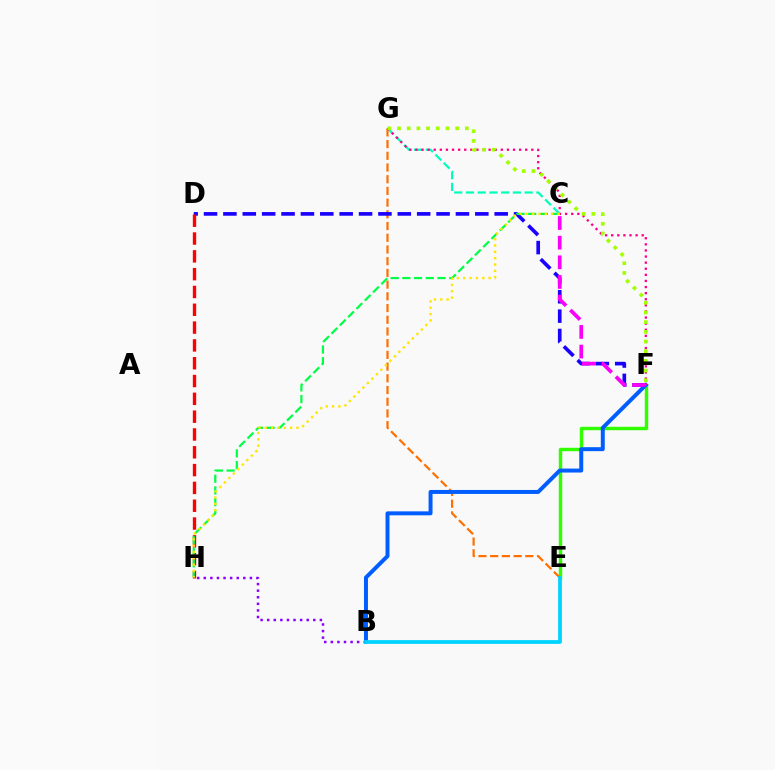{('C', 'G'): [{'color': '#00ffbb', 'line_style': 'dashed', 'thickness': 1.59}], ('E', 'F'): [{'color': '#31ff00', 'line_style': 'solid', 'thickness': 2.48}], ('E', 'G'): [{'color': '#ff7000', 'line_style': 'dashed', 'thickness': 1.59}], ('B', 'F'): [{'color': '#005dff', 'line_style': 'solid', 'thickness': 2.85}], ('D', 'F'): [{'color': '#1900ff', 'line_style': 'dashed', 'thickness': 2.63}], ('F', 'G'): [{'color': '#ff0088', 'line_style': 'dotted', 'thickness': 1.66}, {'color': '#a2ff00', 'line_style': 'dotted', 'thickness': 2.63}], ('D', 'H'): [{'color': '#ff0000', 'line_style': 'dashed', 'thickness': 2.42}], ('B', 'H'): [{'color': '#8a00ff', 'line_style': 'dotted', 'thickness': 1.79}], ('C', 'H'): [{'color': '#00ff45', 'line_style': 'dashed', 'thickness': 1.59}, {'color': '#ffe600', 'line_style': 'dotted', 'thickness': 1.72}], ('C', 'F'): [{'color': '#fa00f9', 'line_style': 'dashed', 'thickness': 2.67}], ('B', 'E'): [{'color': '#00d3ff', 'line_style': 'solid', 'thickness': 2.7}]}